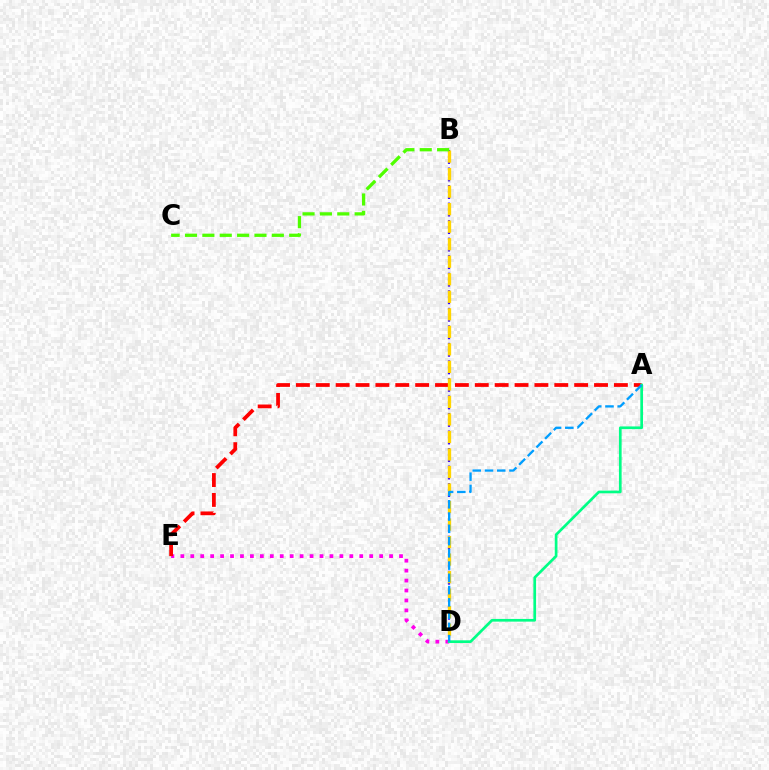{('D', 'E'): [{'color': '#ff00ed', 'line_style': 'dotted', 'thickness': 2.7}], ('B', 'D'): [{'color': '#3700ff', 'line_style': 'dotted', 'thickness': 1.59}, {'color': '#ffd500', 'line_style': 'dashed', 'thickness': 2.38}], ('A', 'E'): [{'color': '#ff0000', 'line_style': 'dashed', 'thickness': 2.7}], ('B', 'C'): [{'color': '#4fff00', 'line_style': 'dashed', 'thickness': 2.36}], ('A', 'D'): [{'color': '#00ff86', 'line_style': 'solid', 'thickness': 1.94}, {'color': '#009eff', 'line_style': 'dashed', 'thickness': 1.67}]}